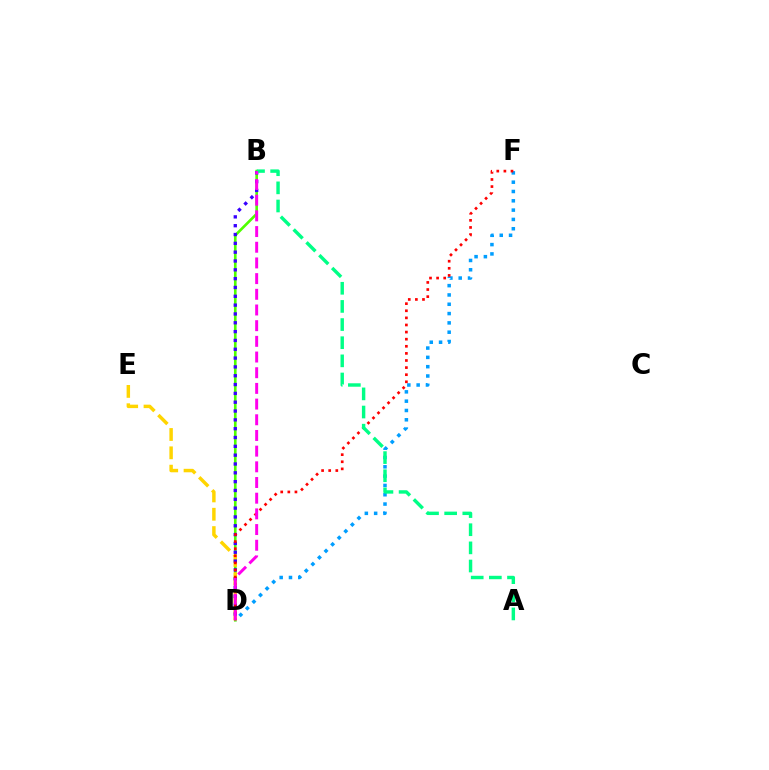{('B', 'D'): [{'color': '#4fff00', 'line_style': 'solid', 'thickness': 1.9}, {'color': '#3700ff', 'line_style': 'dotted', 'thickness': 2.4}, {'color': '#ff00ed', 'line_style': 'dashed', 'thickness': 2.13}], ('D', 'E'): [{'color': '#ffd500', 'line_style': 'dashed', 'thickness': 2.49}], ('D', 'F'): [{'color': '#009eff', 'line_style': 'dotted', 'thickness': 2.53}, {'color': '#ff0000', 'line_style': 'dotted', 'thickness': 1.93}], ('A', 'B'): [{'color': '#00ff86', 'line_style': 'dashed', 'thickness': 2.46}]}